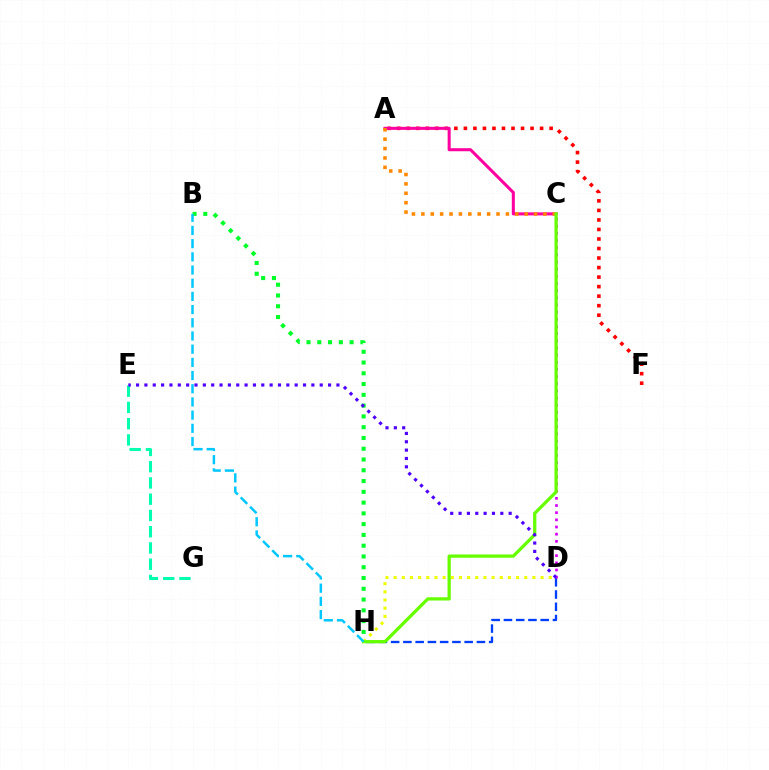{('A', 'F'): [{'color': '#ff0000', 'line_style': 'dotted', 'thickness': 2.59}], ('A', 'C'): [{'color': '#ff00a0', 'line_style': 'solid', 'thickness': 2.19}, {'color': '#ff8800', 'line_style': 'dotted', 'thickness': 2.55}], ('E', 'G'): [{'color': '#00ffaf', 'line_style': 'dashed', 'thickness': 2.21}], ('D', 'H'): [{'color': '#003fff', 'line_style': 'dashed', 'thickness': 1.66}, {'color': '#eeff00', 'line_style': 'dotted', 'thickness': 2.22}], ('B', 'H'): [{'color': '#00ff27', 'line_style': 'dotted', 'thickness': 2.93}, {'color': '#00c7ff', 'line_style': 'dashed', 'thickness': 1.79}], ('C', 'D'): [{'color': '#d600ff', 'line_style': 'dotted', 'thickness': 1.95}], ('C', 'H'): [{'color': '#66ff00', 'line_style': 'solid', 'thickness': 2.34}], ('D', 'E'): [{'color': '#4f00ff', 'line_style': 'dotted', 'thickness': 2.27}]}